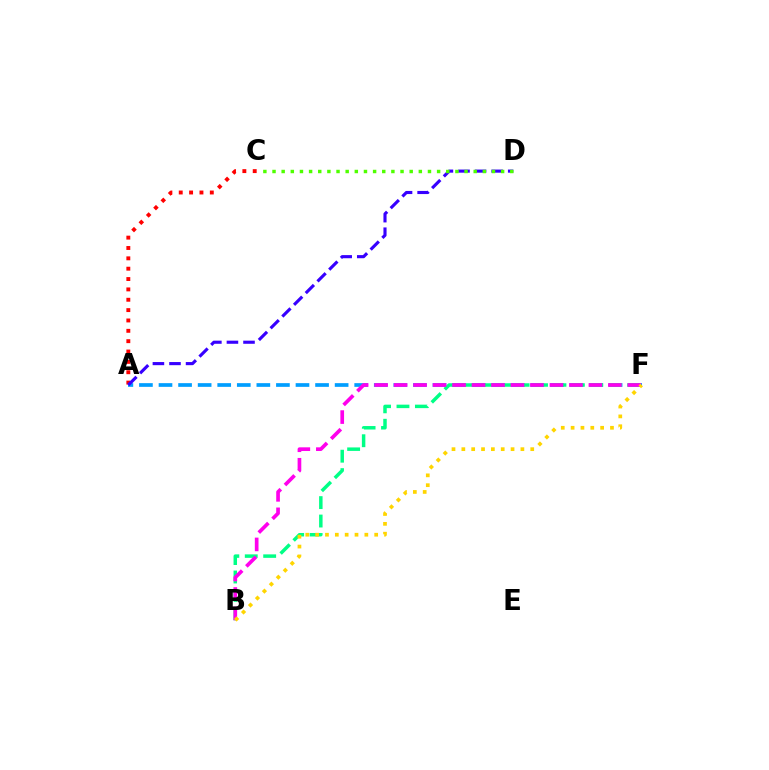{('A', 'F'): [{'color': '#009eff', 'line_style': 'dashed', 'thickness': 2.66}], ('B', 'F'): [{'color': '#00ff86', 'line_style': 'dashed', 'thickness': 2.5}, {'color': '#ff00ed', 'line_style': 'dashed', 'thickness': 2.65}, {'color': '#ffd500', 'line_style': 'dotted', 'thickness': 2.67}], ('A', 'C'): [{'color': '#ff0000', 'line_style': 'dotted', 'thickness': 2.81}], ('A', 'D'): [{'color': '#3700ff', 'line_style': 'dashed', 'thickness': 2.25}], ('C', 'D'): [{'color': '#4fff00', 'line_style': 'dotted', 'thickness': 2.48}]}